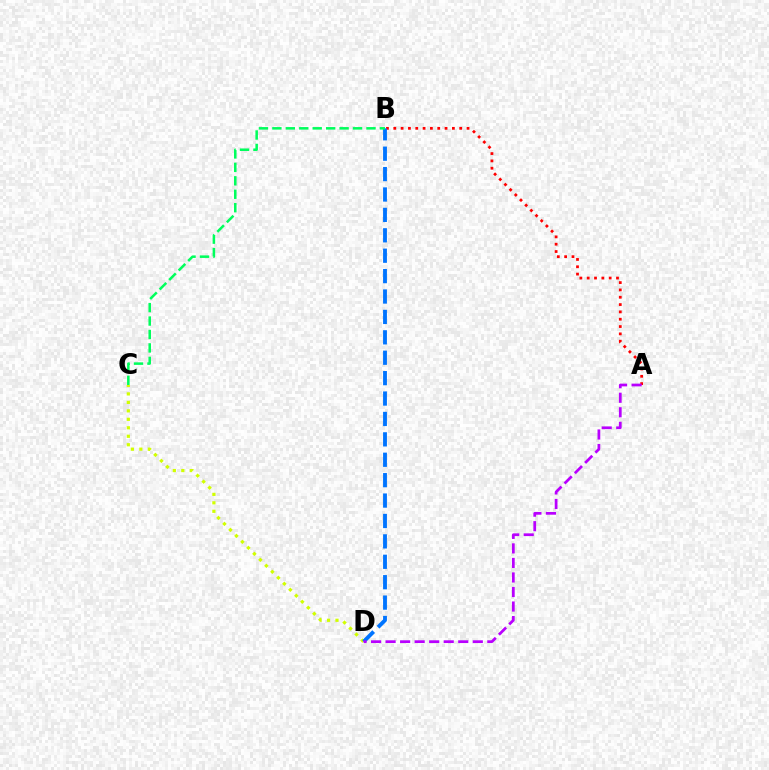{('C', 'D'): [{'color': '#d1ff00', 'line_style': 'dotted', 'thickness': 2.3}], ('A', 'B'): [{'color': '#ff0000', 'line_style': 'dotted', 'thickness': 1.99}], ('B', 'D'): [{'color': '#0074ff', 'line_style': 'dashed', 'thickness': 2.77}], ('A', 'D'): [{'color': '#b900ff', 'line_style': 'dashed', 'thickness': 1.97}], ('B', 'C'): [{'color': '#00ff5c', 'line_style': 'dashed', 'thickness': 1.83}]}